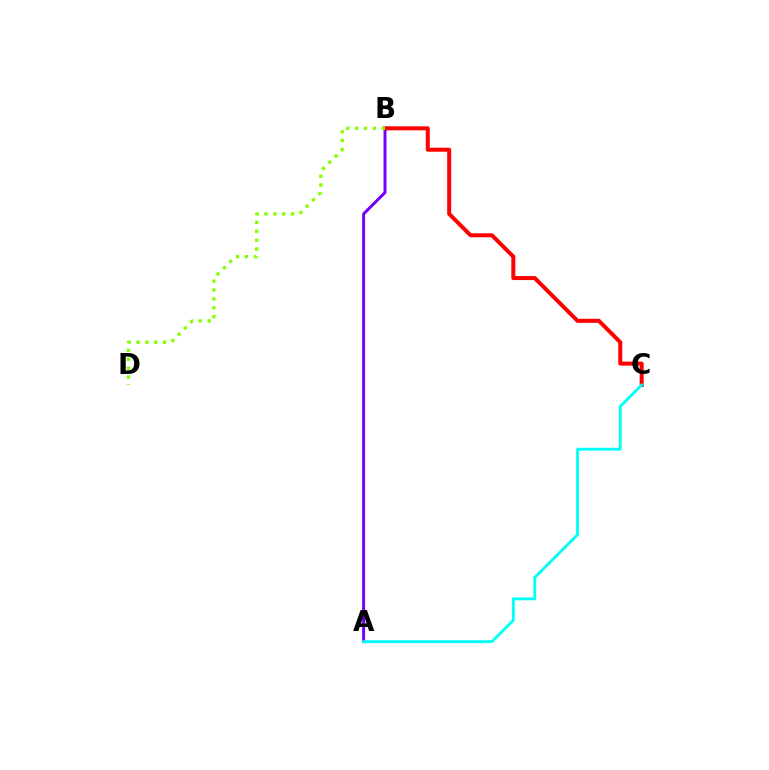{('A', 'B'): [{'color': '#7200ff', 'line_style': 'solid', 'thickness': 2.14}], ('B', 'C'): [{'color': '#ff0000', 'line_style': 'solid', 'thickness': 2.89}], ('B', 'D'): [{'color': '#84ff00', 'line_style': 'dotted', 'thickness': 2.42}], ('A', 'C'): [{'color': '#00fff6', 'line_style': 'solid', 'thickness': 2.03}]}